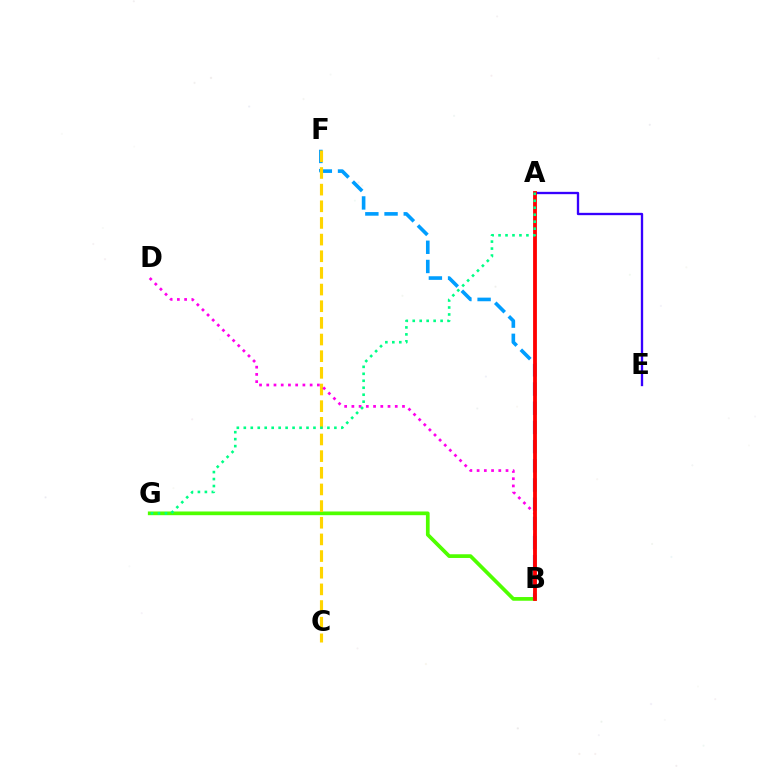{('A', 'E'): [{'color': '#3700ff', 'line_style': 'solid', 'thickness': 1.68}], ('B', 'G'): [{'color': '#4fff00', 'line_style': 'solid', 'thickness': 2.67}], ('B', 'F'): [{'color': '#009eff', 'line_style': 'dashed', 'thickness': 2.61}], ('C', 'F'): [{'color': '#ffd500', 'line_style': 'dashed', 'thickness': 2.26}], ('B', 'D'): [{'color': '#ff00ed', 'line_style': 'dotted', 'thickness': 1.96}], ('A', 'B'): [{'color': '#ff0000', 'line_style': 'solid', 'thickness': 2.75}], ('A', 'G'): [{'color': '#00ff86', 'line_style': 'dotted', 'thickness': 1.89}]}